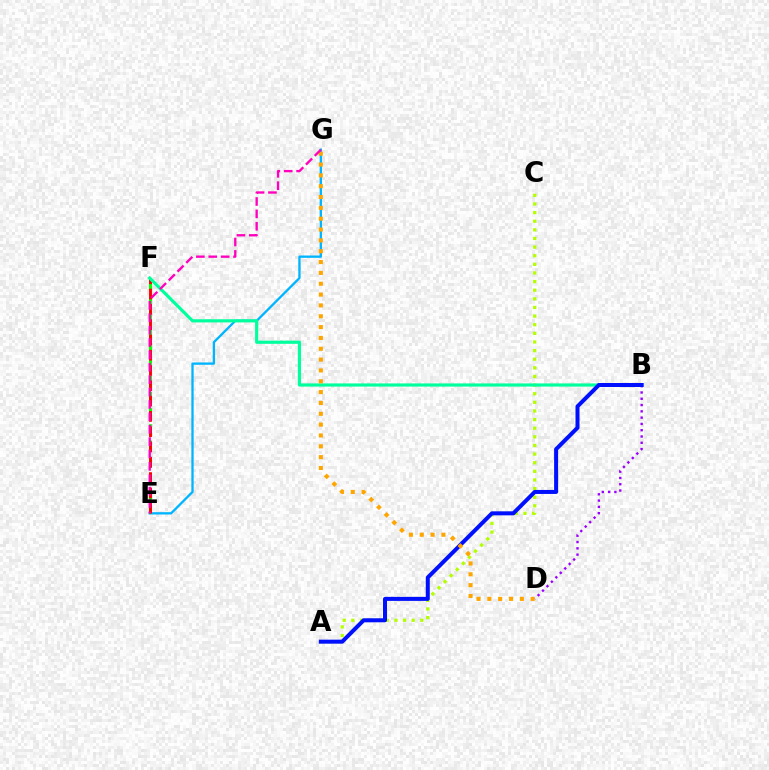{('B', 'D'): [{'color': '#9b00ff', 'line_style': 'dotted', 'thickness': 1.71}], ('E', 'G'): [{'color': '#00b5ff', 'line_style': 'solid', 'thickness': 1.66}, {'color': '#ff00bd', 'line_style': 'dashed', 'thickness': 1.68}], ('E', 'F'): [{'color': '#08ff00', 'line_style': 'dashed', 'thickness': 2.2}, {'color': '#ff0000', 'line_style': 'dashed', 'thickness': 2.08}], ('A', 'C'): [{'color': '#b3ff00', 'line_style': 'dotted', 'thickness': 2.34}], ('B', 'F'): [{'color': '#00ff9d', 'line_style': 'solid', 'thickness': 2.28}], ('A', 'B'): [{'color': '#0010ff', 'line_style': 'solid', 'thickness': 2.88}], ('D', 'G'): [{'color': '#ffa500', 'line_style': 'dotted', 'thickness': 2.94}]}